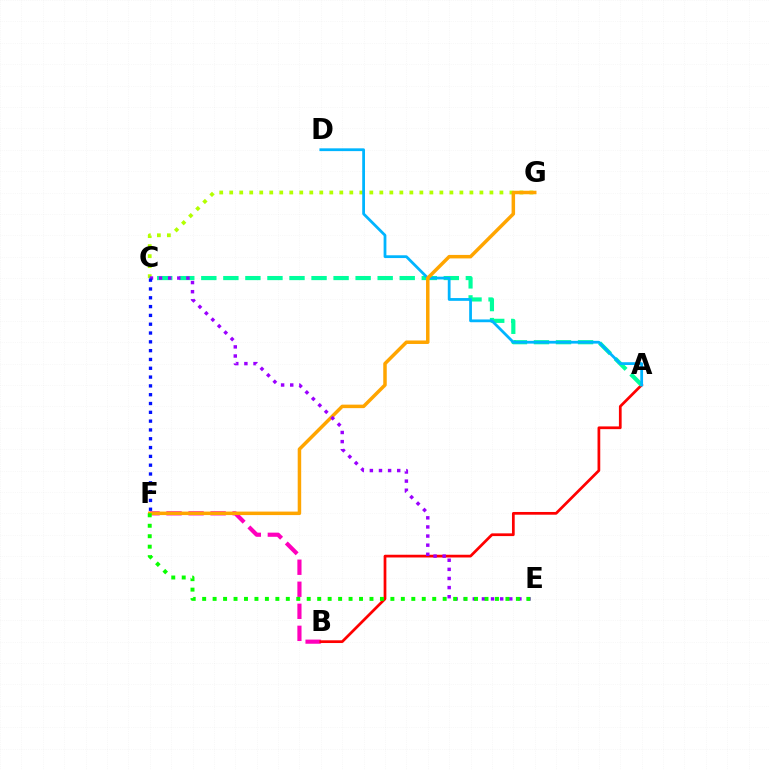{('B', 'F'): [{'color': '#ff00bd', 'line_style': 'dashed', 'thickness': 2.99}], ('A', 'B'): [{'color': '#ff0000', 'line_style': 'solid', 'thickness': 1.97}], ('C', 'G'): [{'color': '#b3ff00', 'line_style': 'dotted', 'thickness': 2.72}], ('A', 'C'): [{'color': '#00ff9d', 'line_style': 'dashed', 'thickness': 2.99}], ('A', 'D'): [{'color': '#00b5ff', 'line_style': 'solid', 'thickness': 2.0}], ('F', 'G'): [{'color': '#ffa500', 'line_style': 'solid', 'thickness': 2.51}], ('C', 'E'): [{'color': '#9b00ff', 'line_style': 'dotted', 'thickness': 2.48}], ('C', 'F'): [{'color': '#0010ff', 'line_style': 'dotted', 'thickness': 2.39}], ('E', 'F'): [{'color': '#08ff00', 'line_style': 'dotted', 'thickness': 2.84}]}